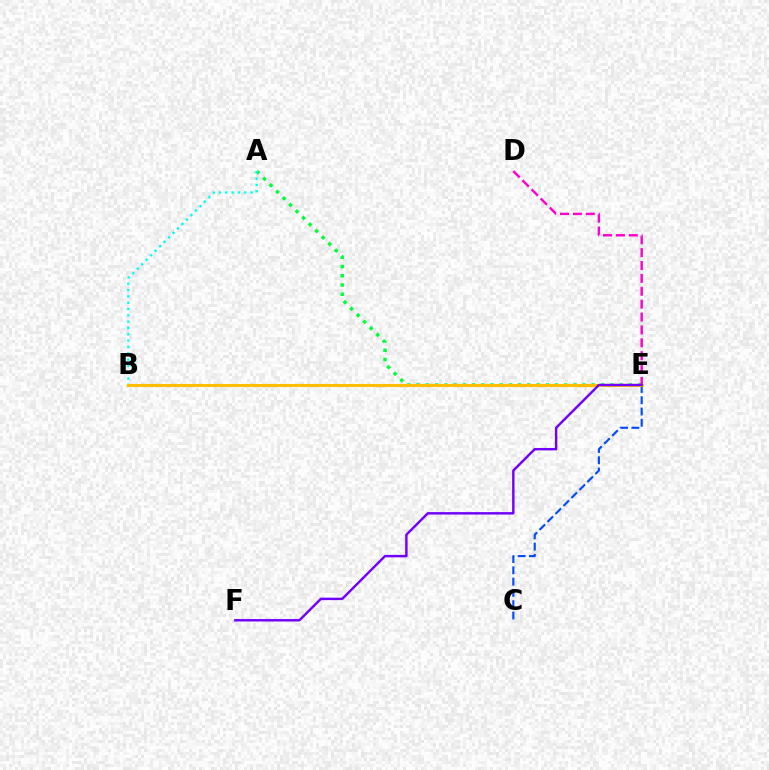{('A', 'E'): [{'color': '#00ff39', 'line_style': 'dotted', 'thickness': 2.51}], ('B', 'E'): [{'color': '#ff0000', 'line_style': 'dashed', 'thickness': 2.06}, {'color': '#84ff00', 'line_style': 'solid', 'thickness': 2.12}, {'color': '#ffbd00', 'line_style': 'solid', 'thickness': 2.23}], ('D', 'E'): [{'color': '#ff00cf', 'line_style': 'dashed', 'thickness': 1.75}], ('C', 'E'): [{'color': '#004bff', 'line_style': 'dashed', 'thickness': 1.53}], ('A', 'B'): [{'color': '#00fff6', 'line_style': 'dotted', 'thickness': 1.72}], ('E', 'F'): [{'color': '#7200ff', 'line_style': 'solid', 'thickness': 1.75}]}